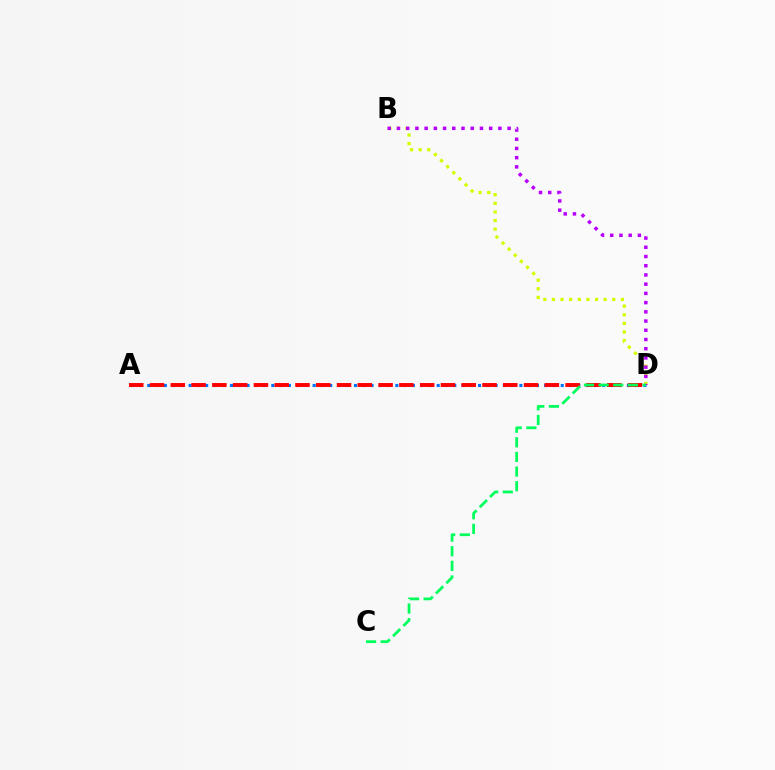{('A', 'D'): [{'color': '#0074ff', 'line_style': 'dotted', 'thickness': 2.25}, {'color': '#ff0000', 'line_style': 'dashed', 'thickness': 2.82}], ('B', 'D'): [{'color': '#d1ff00', 'line_style': 'dotted', 'thickness': 2.34}, {'color': '#b900ff', 'line_style': 'dotted', 'thickness': 2.51}], ('C', 'D'): [{'color': '#00ff5c', 'line_style': 'dashed', 'thickness': 1.99}]}